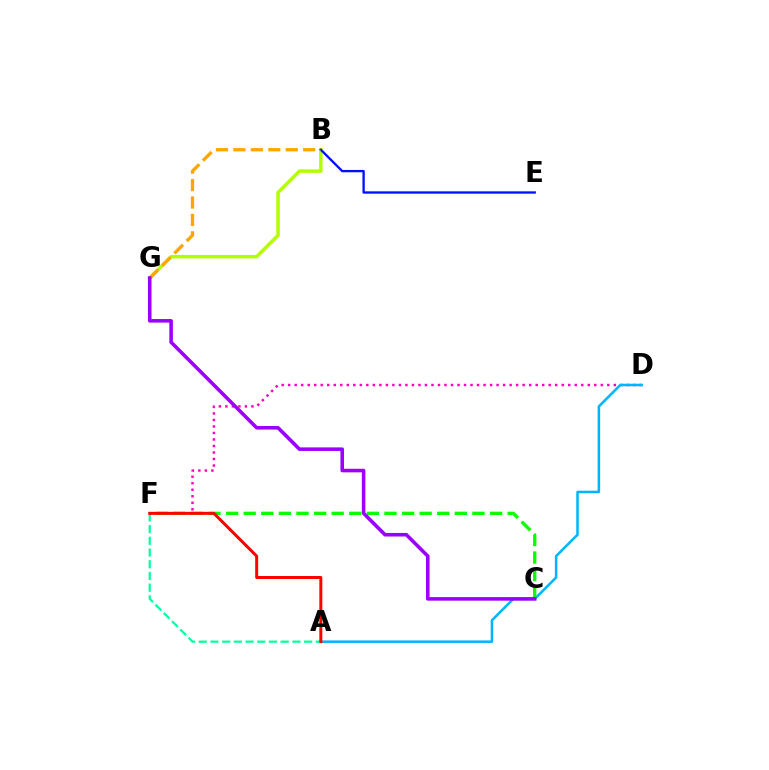{('D', 'F'): [{'color': '#ff00bd', 'line_style': 'dotted', 'thickness': 1.77}], ('B', 'G'): [{'color': '#b3ff00', 'line_style': 'solid', 'thickness': 2.5}, {'color': '#ffa500', 'line_style': 'dashed', 'thickness': 2.37}], ('A', 'D'): [{'color': '#00b5ff', 'line_style': 'solid', 'thickness': 1.83}], ('C', 'F'): [{'color': '#08ff00', 'line_style': 'dashed', 'thickness': 2.39}], ('B', 'E'): [{'color': '#0010ff', 'line_style': 'solid', 'thickness': 1.67}], ('A', 'F'): [{'color': '#00ff9d', 'line_style': 'dashed', 'thickness': 1.59}, {'color': '#ff0000', 'line_style': 'solid', 'thickness': 2.15}], ('C', 'G'): [{'color': '#9b00ff', 'line_style': 'solid', 'thickness': 2.57}]}